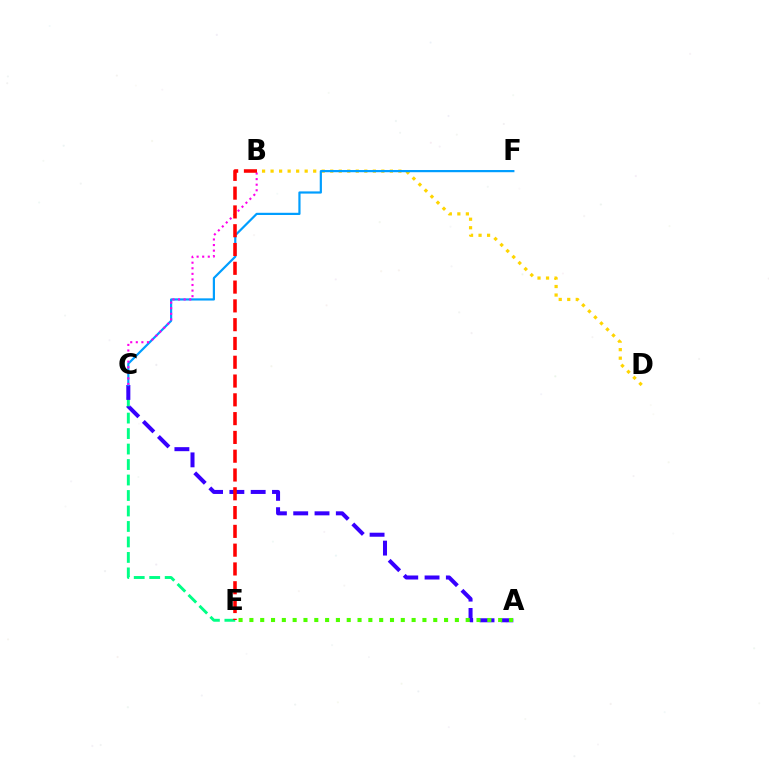{('C', 'E'): [{'color': '#00ff86', 'line_style': 'dashed', 'thickness': 2.1}], ('A', 'C'): [{'color': '#3700ff', 'line_style': 'dashed', 'thickness': 2.89}], ('B', 'D'): [{'color': '#ffd500', 'line_style': 'dotted', 'thickness': 2.31}], ('C', 'F'): [{'color': '#009eff', 'line_style': 'solid', 'thickness': 1.58}], ('A', 'E'): [{'color': '#4fff00', 'line_style': 'dotted', 'thickness': 2.94}], ('B', 'C'): [{'color': '#ff00ed', 'line_style': 'dotted', 'thickness': 1.52}], ('B', 'E'): [{'color': '#ff0000', 'line_style': 'dashed', 'thickness': 2.55}]}